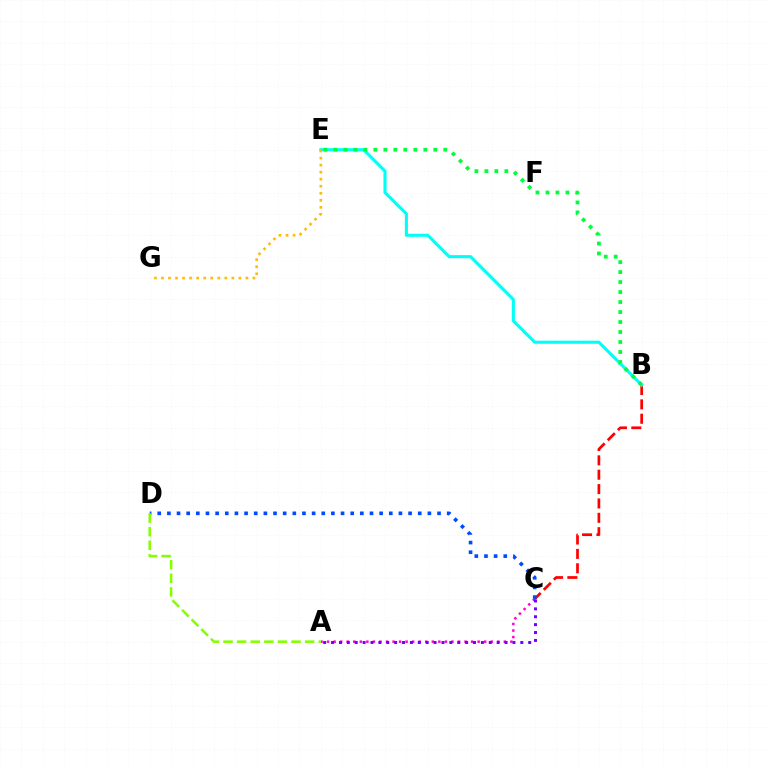{('B', 'C'): [{'color': '#ff0000', 'line_style': 'dashed', 'thickness': 1.95}], ('B', 'E'): [{'color': '#00fff6', 'line_style': 'solid', 'thickness': 2.23}, {'color': '#00ff39', 'line_style': 'dotted', 'thickness': 2.71}], ('A', 'C'): [{'color': '#ff00cf', 'line_style': 'dotted', 'thickness': 1.78}, {'color': '#7200ff', 'line_style': 'dotted', 'thickness': 2.14}], ('E', 'G'): [{'color': '#ffbd00', 'line_style': 'dotted', 'thickness': 1.91}], ('C', 'D'): [{'color': '#004bff', 'line_style': 'dotted', 'thickness': 2.62}], ('A', 'D'): [{'color': '#84ff00', 'line_style': 'dashed', 'thickness': 1.85}]}